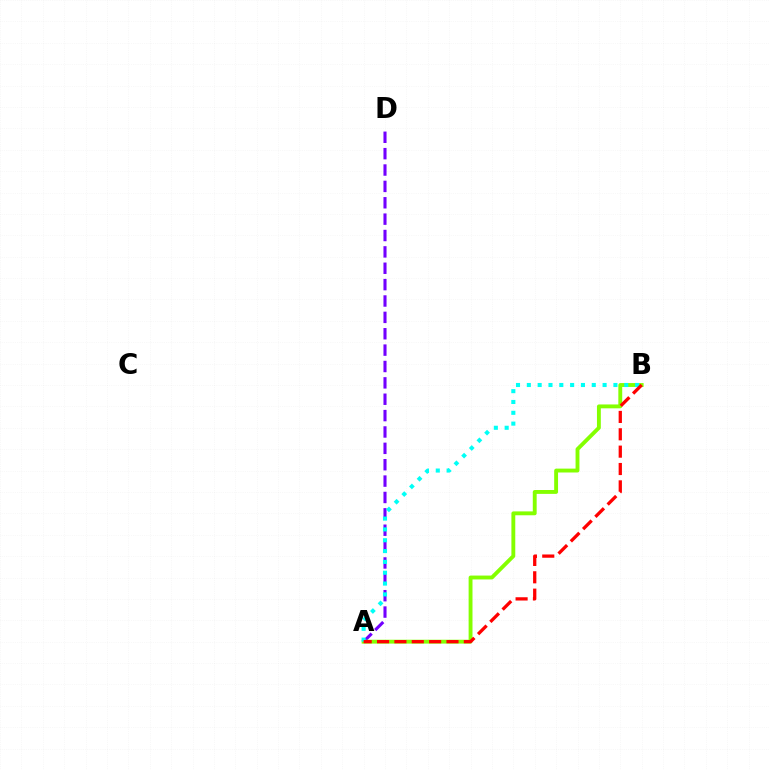{('A', 'D'): [{'color': '#7200ff', 'line_style': 'dashed', 'thickness': 2.22}], ('A', 'B'): [{'color': '#84ff00', 'line_style': 'solid', 'thickness': 2.79}, {'color': '#00fff6', 'line_style': 'dotted', 'thickness': 2.94}, {'color': '#ff0000', 'line_style': 'dashed', 'thickness': 2.36}]}